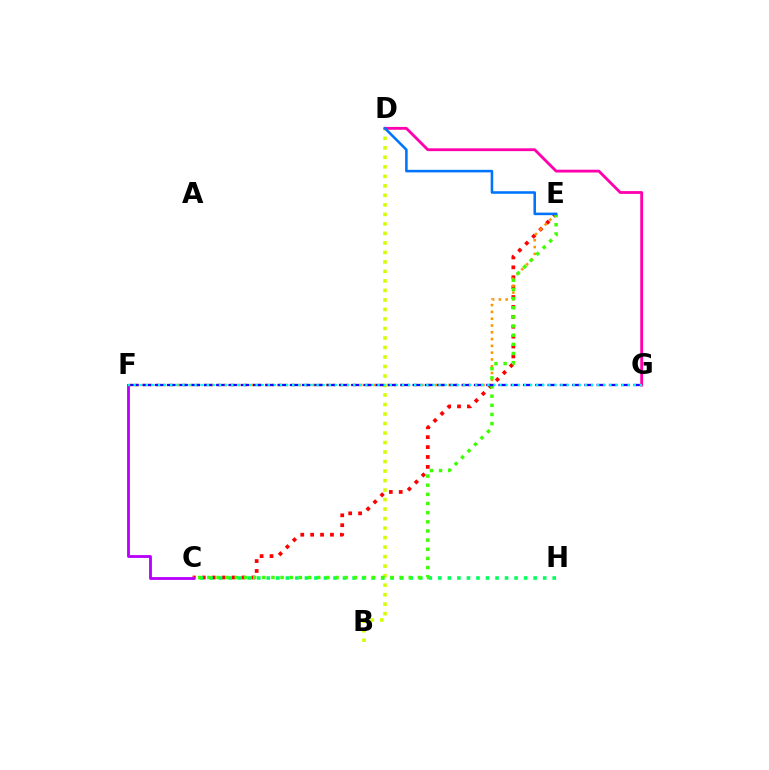{('C', 'E'): [{'color': '#ff0000', 'line_style': 'dotted', 'thickness': 2.69}, {'color': '#3dff00', 'line_style': 'dotted', 'thickness': 2.49}], ('B', 'D'): [{'color': '#d1ff00', 'line_style': 'dotted', 'thickness': 2.58}], ('D', 'G'): [{'color': '#ff00ac', 'line_style': 'solid', 'thickness': 2.03}], ('C', 'H'): [{'color': '#00ff5c', 'line_style': 'dotted', 'thickness': 2.59}], ('E', 'F'): [{'color': '#ff9400', 'line_style': 'dotted', 'thickness': 1.85}], ('C', 'F'): [{'color': '#b900ff', 'line_style': 'solid', 'thickness': 2.04}], ('F', 'G'): [{'color': '#2500ff', 'line_style': 'dashed', 'thickness': 1.67}, {'color': '#00fff6', 'line_style': 'dotted', 'thickness': 1.66}], ('D', 'E'): [{'color': '#0074ff', 'line_style': 'solid', 'thickness': 1.85}]}